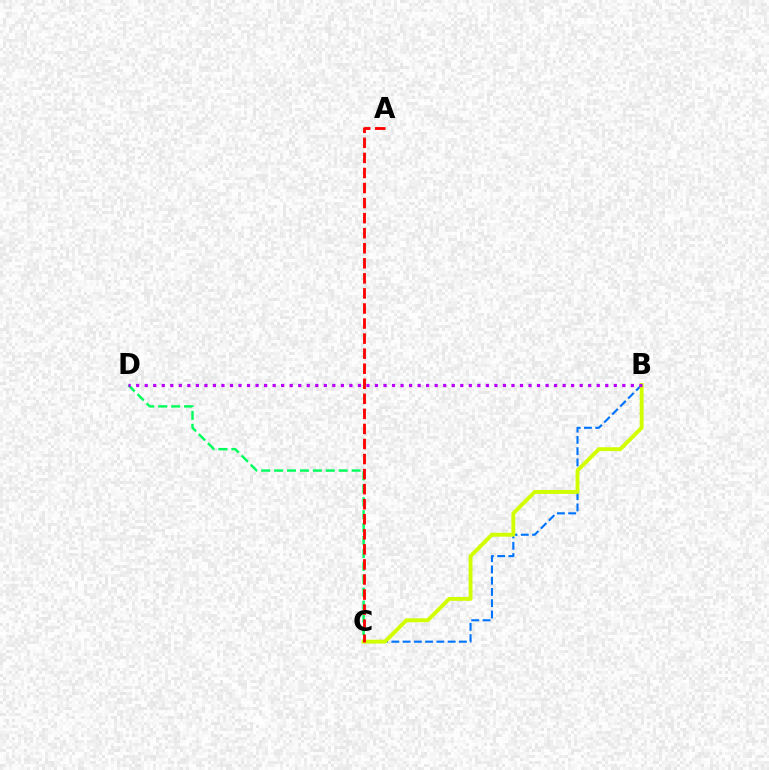{('B', 'C'): [{'color': '#0074ff', 'line_style': 'dashed', 'thickness': 1.53}, {'color': '#d1ff00', 'line_style': 'solid', 'thickness': 2.8}], ('C', 'D'): [{'color': '#00ff5c', 'line_style': 'dashed', 'thickness': 1.75}], ('B', 'D'): [{'color': '#b900ff', 'line_style': 'dotted', 'thickness': 2.32}], ('A', 'C'): [{'color': '#ff0000', 'line_style': 'dashed', 'thickness': 2.05}]}